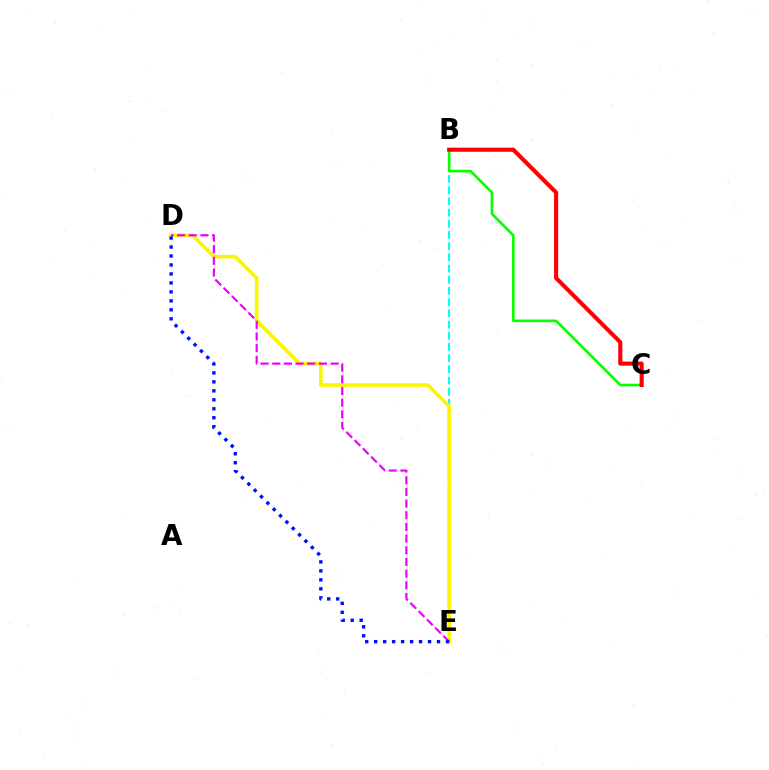{('B', 'E'): [{'color': '#00fff6', 'line_style': 'dashed', 'thickness': 1.52}], ('B', 'C'): [{'color': '#08ff00', 'line_style': 'solid', 'thickness': 1.89}, {'color': '#ff0000', 'line_style': 'solid', 'thickness': 2.95}], ('D', 'E'): [{'color': '#fcf500', 'line_style': 'solid', 'thickness': 2.61}, {'color': '#ee00ff', 'line_style': 'dashed', 'thickness': 1.59}, {'color': '#0010ff', 'line_style': 'dotted', 'thickness': 2.44}]}